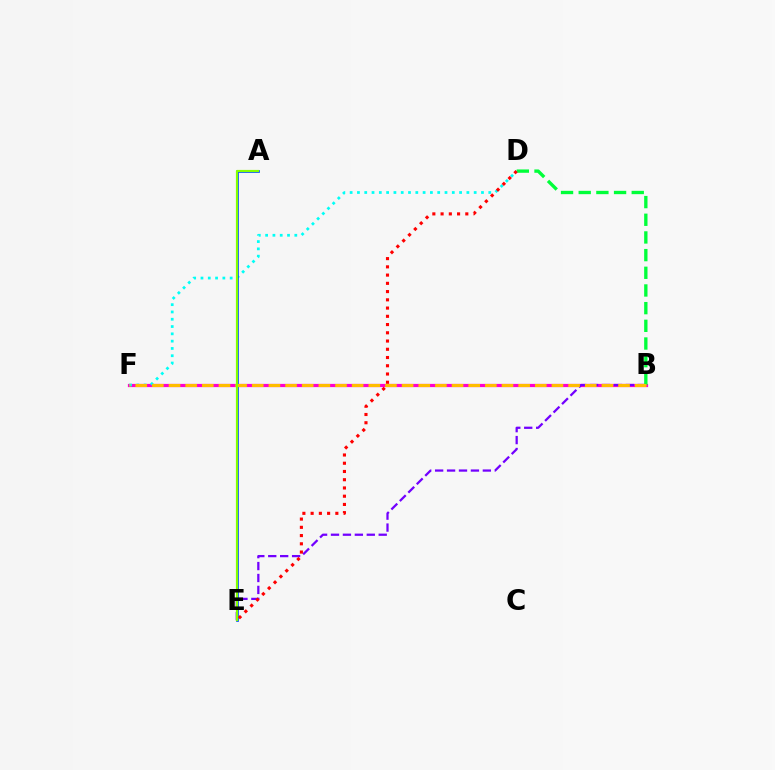{('B', 'F'): [{'color': '#ff00cf', 'line_style': 'solid', 'thickness': 2.31}, {'color': '#ffbd00', 'line_style': 'dashed', 'thickness': 2.26}], ('B', 'E'): [{'color': '#7200ff', 'line_style': 'dashed', 'thickness': 1.62}], ('B', 'D'): [{'color': '#00ff39', 'line_style': 'dashed', 'thickness': 2.4}], ('D', 'F'): [{'color': '#00fff6', 'line_style': 'dotted', 'thickness': 1.98}], ('A', 'E'): [{'color': '#004bff', 'line_style': 'solid', 'thickness': 1.95}, {'color': '#84ff00', 'line_style': 'solid', 'thickness': 1.58}], ('D', 'E'): [{'color': '#ff0000', 'line_style': 'dotted', 'thickness': 2.24}]}